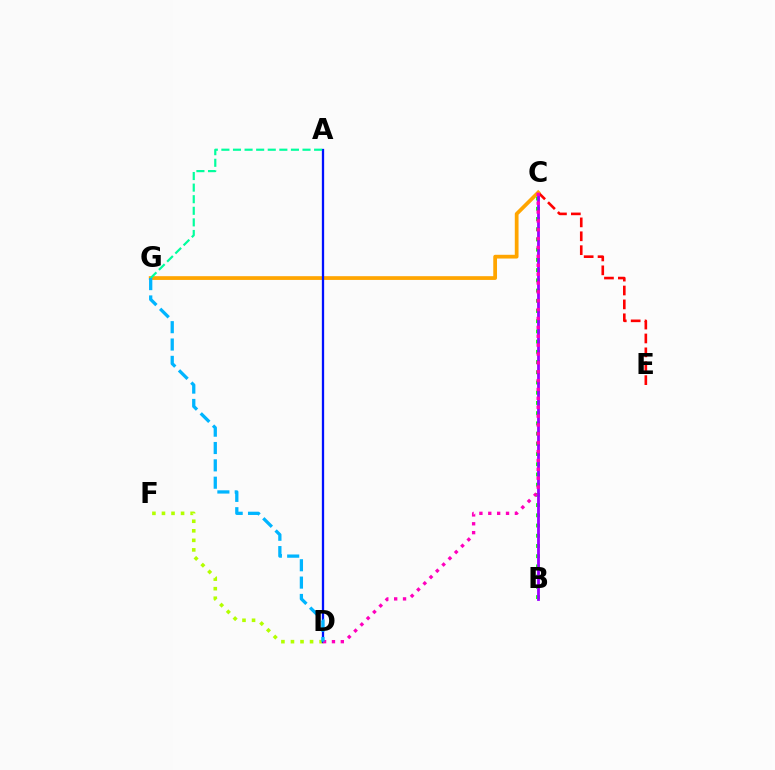{('D', 'F'): [{'color': '#b3ff00', 'line_style': 'dotted', 'thickness': 2.59}], ('B', 'C'): [{'color': '#08ff00', 'line_style': 'dotted', 'thickness': 2.78}, {'color': '#9b00ff', 'line_style': 'solid', 'thickness': 2.01}], ('C', 'E'): [{'color': '#ff0000', 'line_style': 'dashed', 'thickness': 1.89}], ('C', 'G'): [{'color': '#ffa500', 'line_style': 'solid', 'thickness': 2.7}], ('A', 'D'): [{'color': '#0010ff', 'line_style': 'solid', 'thickness': 1.65}], ('A', 'G'): [{'color': '#00ff9d', 'line_style': 'dashed', 'thickness': 1.57}], ('C', 'D'): [{'color': '#ff00bd', 'line_style': 'dotted', 'thickness': 2.41}], ('D', 'G'): [{'color': '#00b5ff', 'line_style': 'dashed', 'thickness': 2.36}]}